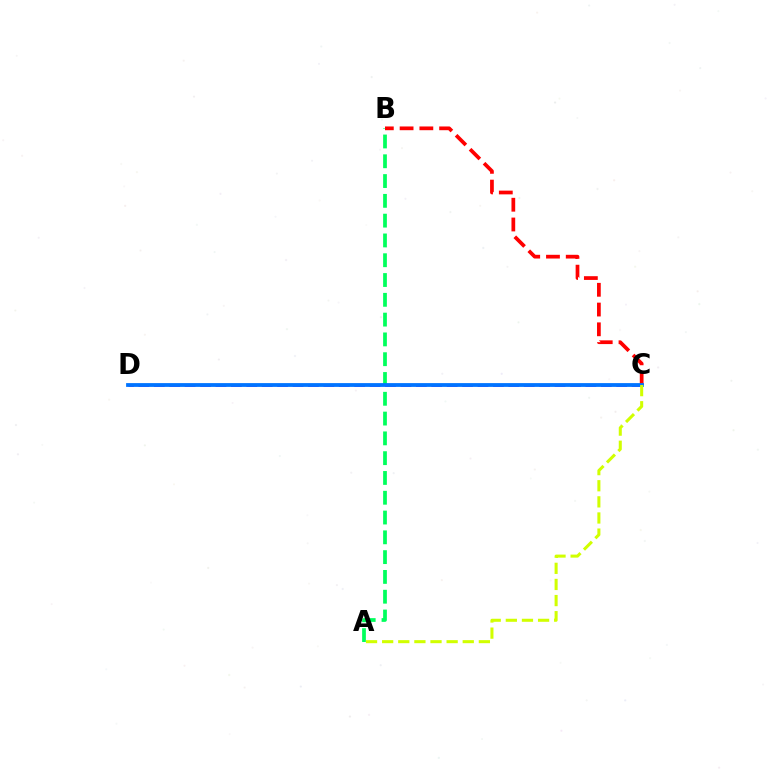{('A', 'B'): [{'color': '#00ff5c', 'line_style': 'dashed', 'thickness': 2.69}], ('B', 'C'): [{'color': '#ff0000', 'line_style': 'dashed', 'thickness': 2.68}], ('C', 'D'): [{'color': '#b900ff', 'line_style': 'dashed', 'thickness': 2.09}, {'color': '#0074ff', 'line_style': 'solid', 'thickness': 2.73}], ('A', 'C'): [{'color': '#d1ff00', 'line_style': 'dashed', 'thickness': 2.19}]}